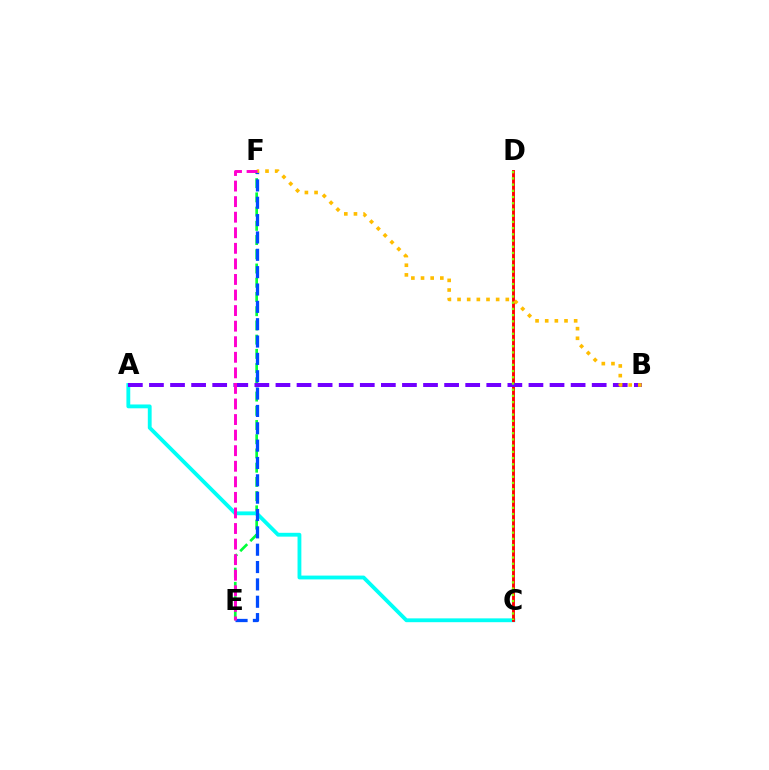{('E', 'F'): [{'color': '#00ff39', 'line_style': 'dashed', 'thickness': 1.93}, {'color': '#004bff', 'line_style': 'dashed', 'thickness': 2.36}, {'color': '#ff00cf', 'line_style': 'dashed', 'thickness': 2.11}], ('A', 'C'): [{'color': '#00fff6', 'line_style': 'solid', 'thickness': 2.76}], ('C', 'D'): [{'color': '#ff0000', 'line_style': 'solid', 'thickness': 2.07}, {'color': '#84ff00', 'line_style': 'dotted', 'thickness': 1.69}], ('A', 'B'): [{'color': '#7200ff', 'line_style': 'dashed', 'thickness': 2.86}], ('B', 'F'): [{'color': '#ffbd00', 'line_style': 'dotted', 'thickness': 2.62}]}